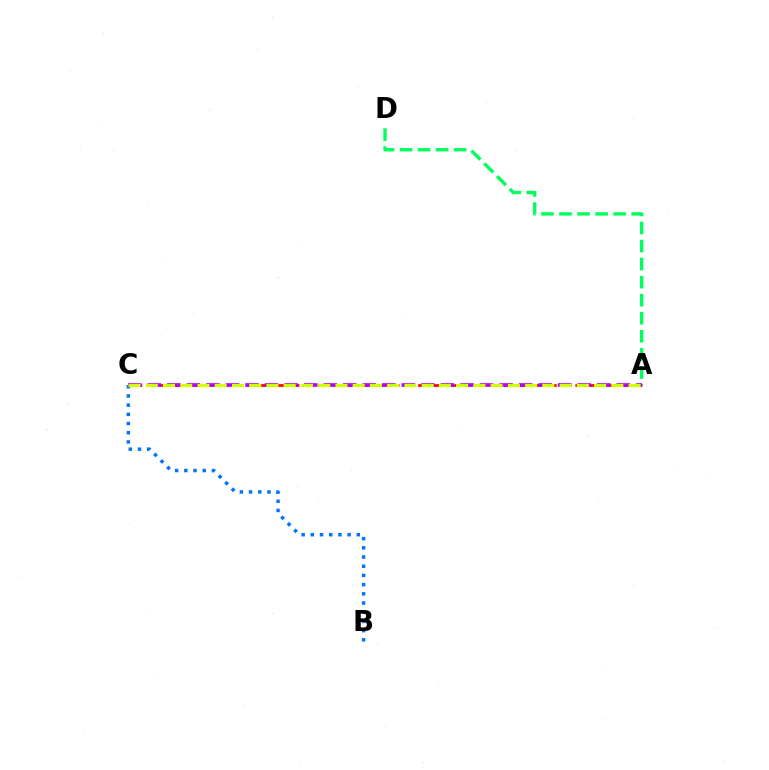{('A', 'C'): [{'color': '#ff0000', 'line_style': 'dashed', 'thickness': 1.94}, {'color': '#b900ff', 'line_style': 'dashed', 'thickness': 2.65}, {'color': '#d1ff00', 'line_style': 'dashed', 'thickness': 2.34}], ('A', 'D'): [{'color': '#00ff5c', 'line_style': 'dashed', 'thickness': 2.45}], ('B', 'C'): [{'color': '#0074ff', 'line_style': 'dotted', 'thickness': 2.5}]}